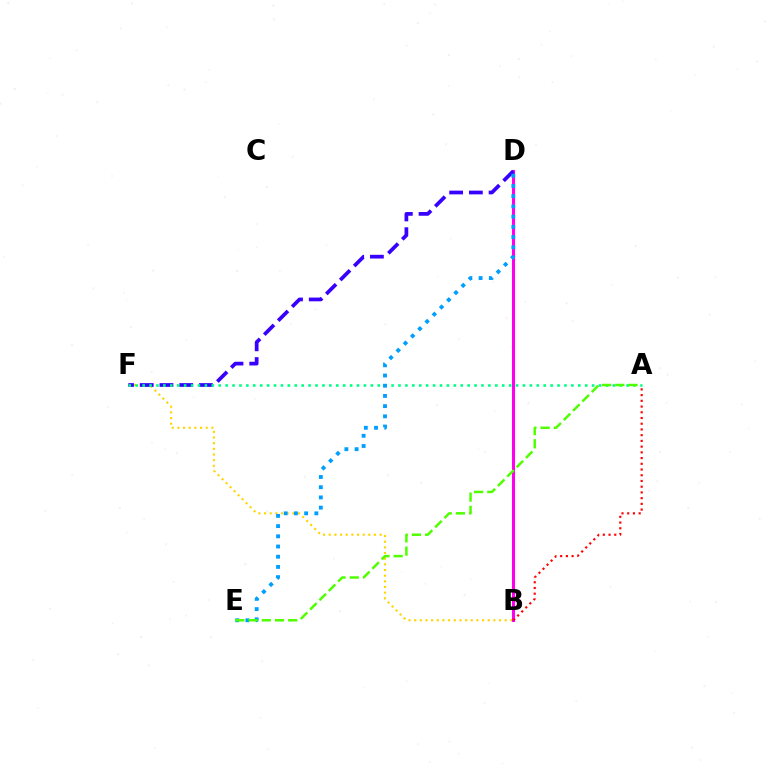{('B', 'F'): [{'color': '#ffd500', 'line_style': 'dotted', 'thickness': 1.54}], ('B', 'D'): [{'color': '#ff00ed', 'line_style': 'solid', 'thickness': 2.2}], ('D', 'F'): [{'color': '#3700ff', 'line_style': 'dashed', 'thickness': 2.68}], ('A', 'F'): [{'color': '#00ff86', 'line_style': 'dotted', 'thickness': 1.88}], ('A', 'B'): [{'color': '#ff0000', 'line_style': 'dotted', 'thickness': 1.56}], ('D', 'E'): [{'color': '#009eff', 'line_style': 'dotted', 'thickness': 2.77}], ('A', 'E'): [{'color': '#4fff00', 'line_style': 'dashed', 'thickness': 1.79}]}